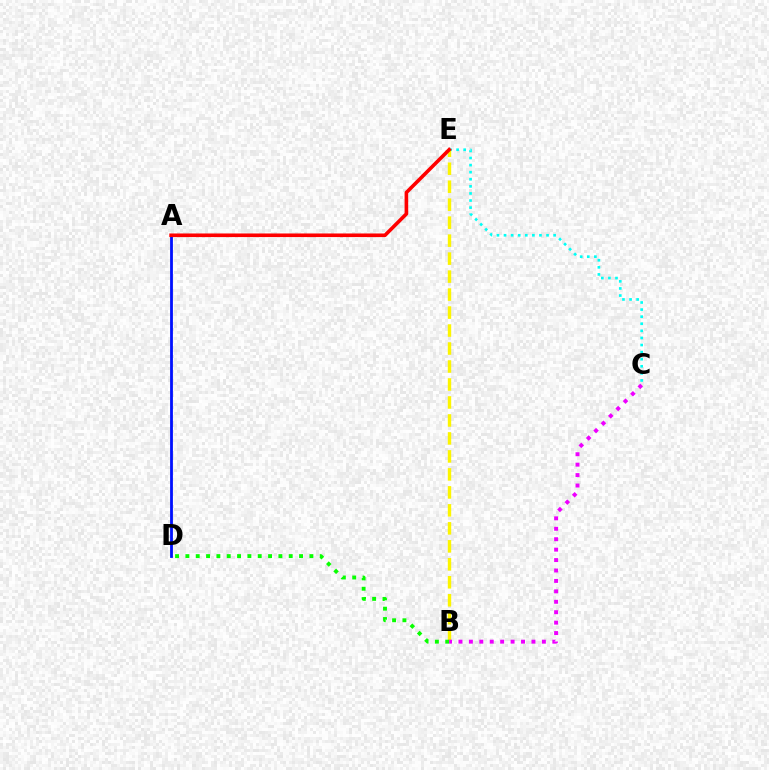{('A', 'D'): [{'color': '#0010ff', 'line_style': 'solid', 'thickness': 2.02}], ('C', 'E'): [{'color': '#00fff6', 'line_style': 'dotted', 'thickness': 1.93}], ('B', 'E'): [{'color': '#fcf500', 'line_style': 'dashed', 'thickness': 2.44}], ('B', 'D'): [{'color': '#08ff00', 'line_style': 'dotted', 'thickness': 2.81}], ('A', 'E'): [{'color': '#ff0000', 'line_style': 'solid', 'thickness': 2.6}], ('B', 'C'): [{'color': '#ee00ff', 'line_style': 'dotted', 'thickness': 2.83}]}